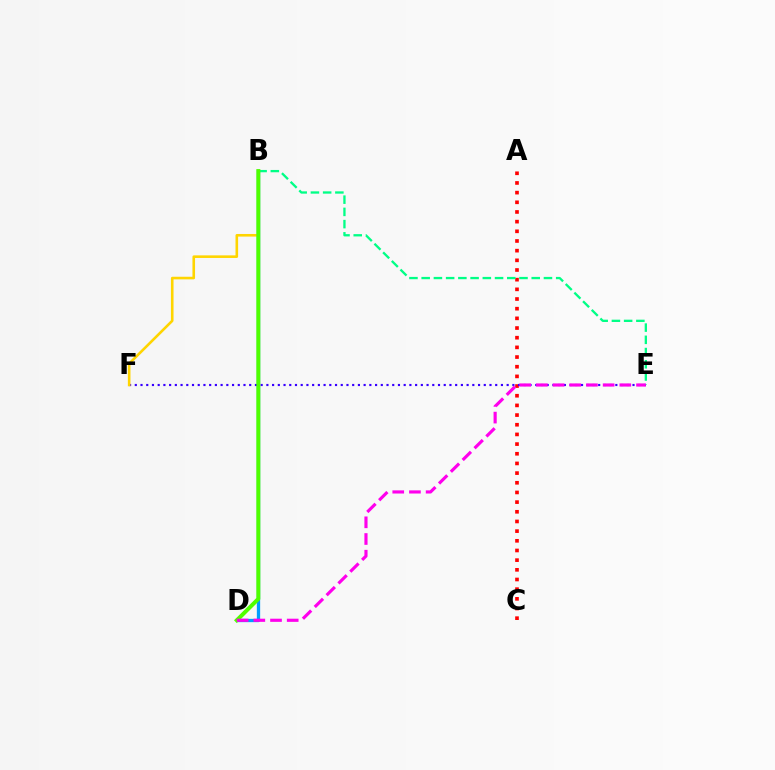{('B', 'D'): [{'color': '#009eff', 'line_style': 'solid', 'thickness': 2.38}, {'color': '#4fff00', 'line_style': 'solid', 'thickness': 2.87}], ('A', 'C'): [{'color': '#ff0000', 'line_style': 'dotted', 'thickness': 2.63}], ('E', 'F'): [{'color': '#3700ff', 'line_style': 'dotted', 'thickness': 1.55}], ('B', 'F'): [{'color': '#ffd500', 'line_style': 'solid', 'thickness': 1.87}], ('B', 'E'): [{'color': '#00ff86', 'line_style': 'dashed', 'thickness': 1.66}], ('D', 'E'): [{'color': '#ff00ed', 'line_style': 'dashed', 'thickness': 2.27}]}